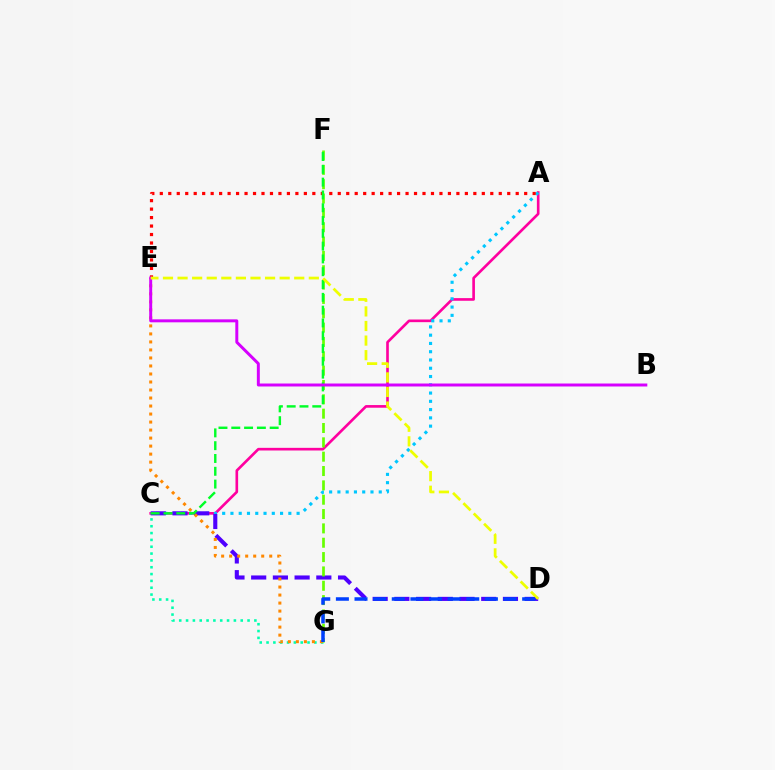{('A', 'C'): [{'color': '#ff00a0', 'line_style': 'solid', 'thickness': 1.91}, {'color': '#00c7ff', 'line_style': 'dotted', 'thickness': 2.25}], ('A', 'E'): [{'color': '#ff0000', 'line_style': 'dotted', 'thickness': 2.3}], ('C', 'D'): [{'color': '#4f00ff', 'line_style': 'dashed', 'thickness': 2.95}], ('C', 'G'): [{'color': '#00ffaf', 'line_style': 'dotted', 'thickness': 1.86}], ('F', 'G'): [{'color': '#66ff00', 'line_style': 'dashed', 'thickness': 1.95}], ('E', 'G'): [{'color': '#ff8800', 'line_style': 'dotted', 'thickness': 2.18}], ('C', 'F'): [{'color': '#00ff27', 'line_style': 'dashed', 'thickness': 1.74}], ('B', 'E'): [{'color': '#d600ff', 'line_style': 'solid', 'thickness': 2.14}], ('D', 'E'): [{'color': '#eeff00', 'line_style': 'dashed', 'thickness': 1.98}], ('D', 'G'): [{'color': '#003fff', 'line_style': 'dashed', 'thickness': 2.53}]}